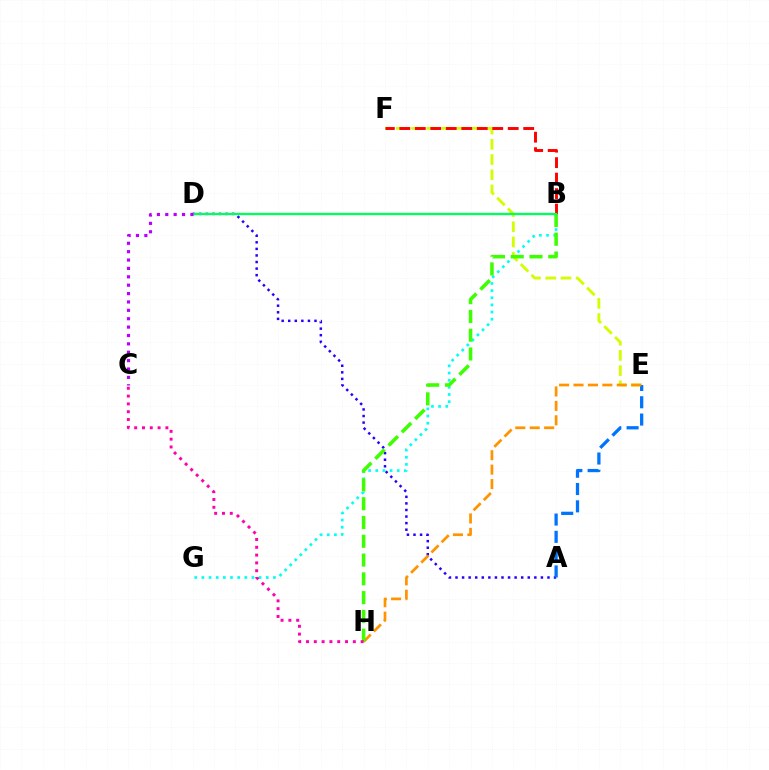{('B', 'G'): [{'color': '#00fff6', 'line_style': 'dotted', 'thickness': 1.94}], ('E', 'F'): [{'color': '#d1ff00', 'line_style': 'dashed', 'thickness': 2.07}], ('A', 'D'): [{'color': '#2500ff', 'line_style': 'dotted', 'thickness': 1.78}], ('A', 'E'): [{'color': '#0074ff', 'line_style': 'dashed', 'thickness': 2.35}], ('B', 'F'): [{'color': '#ff0000', 'line_style': 'dashed', 'thickness': 2.1}], ('E', 'H'): [{'color': '#ff9400', 'line_style': 'dashed', 'thickness': 1.96}], ('B', 'H'): [{'color': '#3dff00', 'line_style': 'dashed', 'thickness': 2.55}], ('B', 'D'): [{'color': '#00ff5c', 'line_style': 'solid', 'thickness': 1.68}], ('C', 'D'): [{'color': '#b900ff', 'line_style': 'dotted', 'thickness': 2.28}], ('C', 'H'): [{'color': '#ff00ac', 'line_style': 'dotted', 'thickness': 2.12}]}